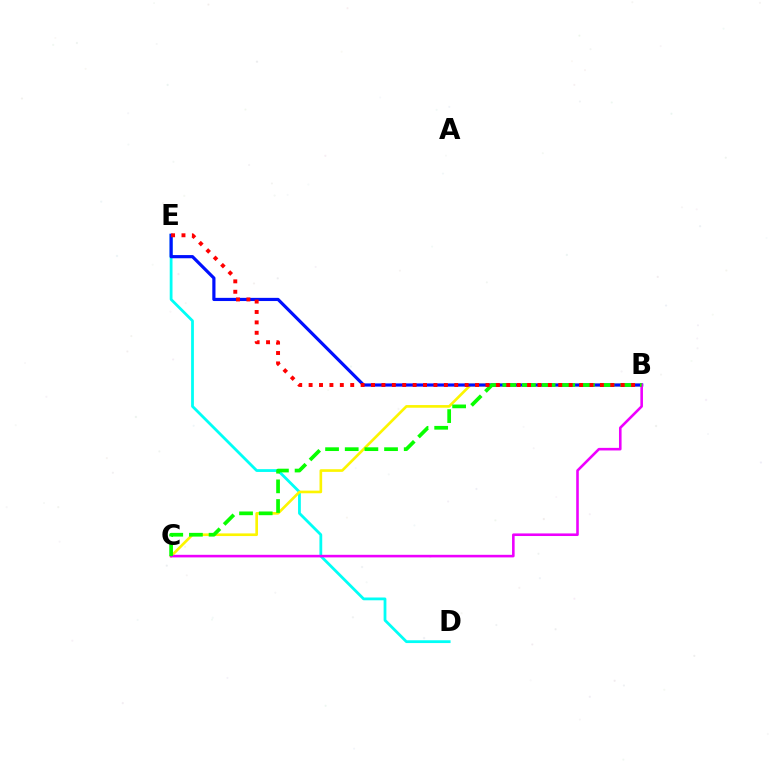{('D', 'E'): [{'color': '#00fff6', 'line_style': 'solid', 'thickness': 2.01}], ('B', 'C'): [{'color': '#fcf500', 'line_style': 'solid', 'thickness': 1.91}, {'color': '#ee00ff', 'line_style': 'solid', 'thickness': 1.86}, {'color': '#08ff00', 'line_style': 'dashed', 'thickness': 2.67}], ('B', 'E'): [{'color': '#0010ff', 'line_style': 'solid', 'thickness': 2.29}, {'color': '#ff0000', 'line_style': 'dotted', 'thickness': 2.83}]}